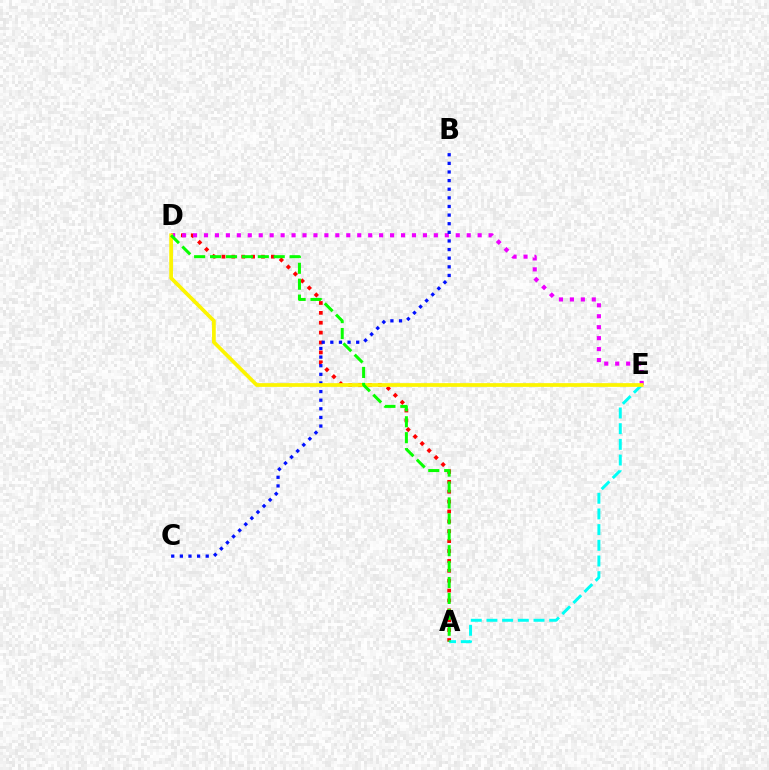{('A', 'D'): [{'color': '#ff0000', 'line_style': 'dotted', 'thickness': 2.69}, {'color': '#08ff00', 'line_style': 'dashed', 'thickness': 2.16}], ('D', 'E'): [{'color': '#ee00ff', 'line_style': 'dotted', 'thickness': 2.97}, {'color': '#fcf500', 'line_style': 'solid', 'thickness': 2.68}], ('A', 'E'): [{'color': '#00fff6', 'line_style': 'dashed', 'thickness': 2.13}], ('B', 'C'): [{'color': '#0010ff', 'line_style': 'dotted', 'thickness': 2.34}]}